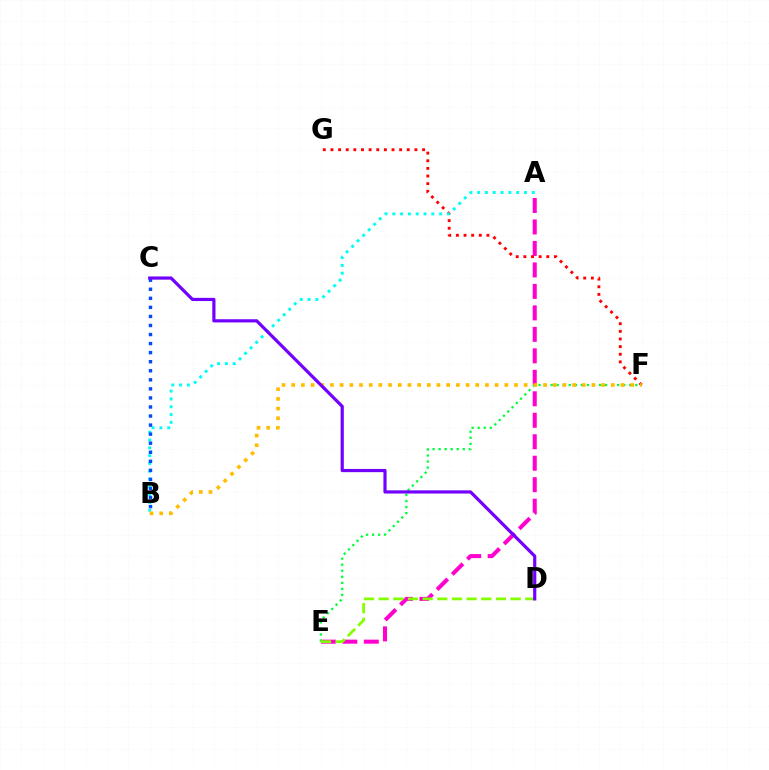{('A', 'E'): [{'color': '#ff00cf', 'line_style': 'dashed', 'thickness': 2.92}], ('F', 'G'): [{'color': '#ff0000', 'line_style': 'dotted', 'thickness': 2.07}], ('E', 'F'): [{'color': '#00ff39', 'line_style': 'dotted', 'thickness': 1.64}], ('A', 'B'): [{'color': '#00fff6', 'line_style': 'dotted', 'thickness': 2.12}], ('D', 'E'): [{'color': '#84ff00', 'line_style': 'dashed', 'thickness': 1.99}], ('B', 'C'): [{'color': '#004bff', 'line_style': 'dotted', 'thickness': 2.46}], ('B', 'F'): [{'color': '#ffbd00', 'line_style': 'dotted', 'thickness': 2.63}], ('C', 'D'): [{'color': '#7200ff', 'line_style': 'solid', 'thickness': 2.3}]}